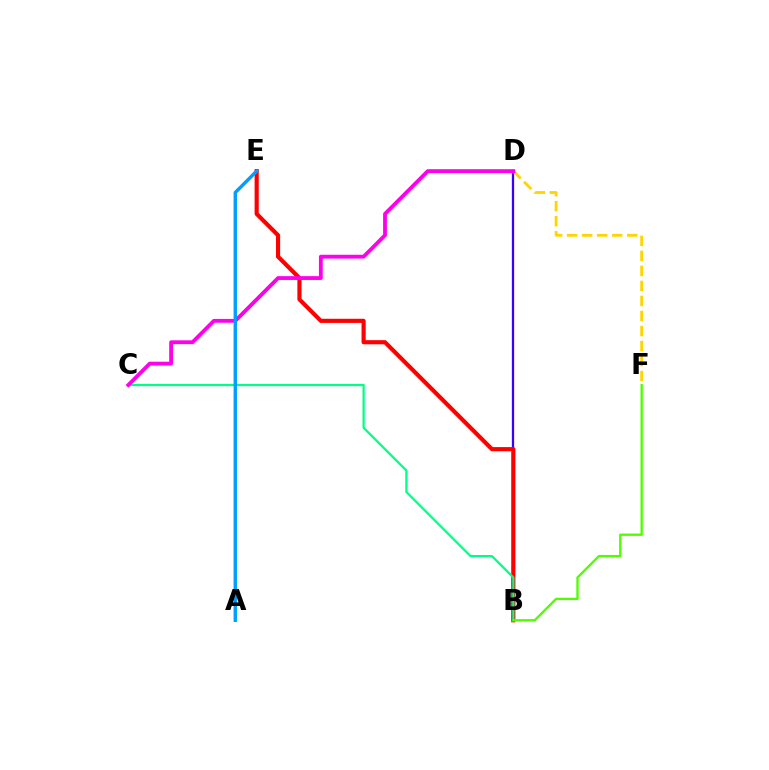{('B', 'D'): [{'color': '#3700ff', 'line_style': 'solid', 'thickness': 1.64}], ('B', 'E'): [{'color': '#ff0000', 'line_style': 'solid', 'thickness': 2.98}], ('B', 'C'): [{'color': '#00ff86', 'line_style': 'solid', 'thickness': 1.61}], ('B', 'F'): [{'color': '#4fff00', 'line_style': 'solid', 'thickness': 1.69}], ('D', 'F'): [{'color': '#ffd500', 'line_style': 'dashed', 'thickness': 2.04}], ('C', 'D'): [{'color': '#ff00ed', 'line_style': 'solid', 'thickness': 2.75}], ('A', 'E'): [{'color': '#009eff', 'line_style': 'solid', 'thickness': 2.44}]}